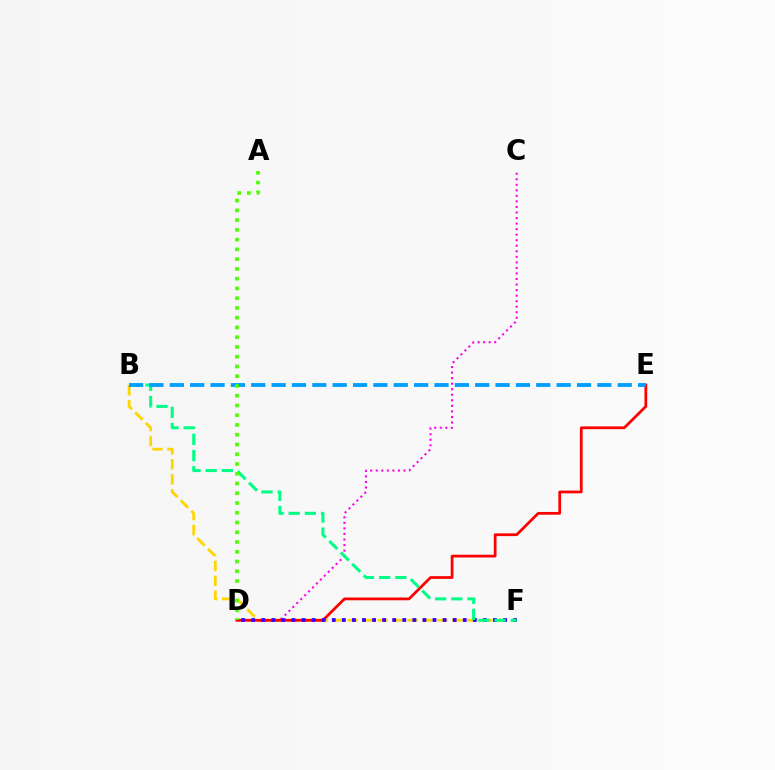{('B', 'F'): [{'color': '#ffd500', 'line_style': 'dashed', 'thickness': 2.03}, {'color': '#00ff86', 'line_style': 'dashed', 'thickness': 2.2}], ('C', 'D'): [{'color': '#ff00ed', 'line_style': 'dotted', 'thickness': 1.51}], ('D', 'E'): [{'color': '#ff0000', 'line_style': 'solid', 'thickness': 1.98}], ('D', 'F'): [{'color': '#3700ff', 'line_style': 'dotted', 'thickness': 2.74}], ('B', 'E'): [{'color': '#009eff', 'line_style': 'dashed', 'thickness': 2.77}], ('A', 'D'): [{'color': '#4fff00', 'line_style': 'dotted', 'thickness': 2.65}]}